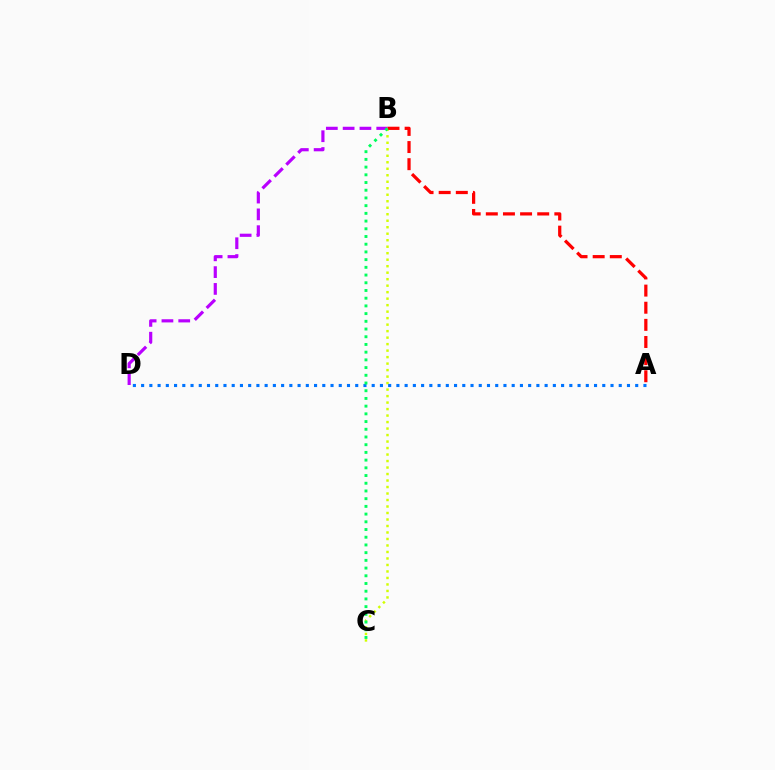{('B', 'D'): [{'color': '#b900ff', 'line_style': 'dashed', 'thickness': 2.28}], ('B', 'C'): [{'color': '#d1ff00', 'line_style': 'dotted', 'thickness': 1.76}, {'color': '#00ff5c', 'line_style': 'dotted', 'thickness': 2.1}], ('A', 'B'): [{'color': '#ff0000', 'line_style': 'dashed', 'thickness': 2.33}], ('A', 'D'): [{'color': '#0074ff', 'line_style': 'dotted', 'thickness': 2.24}]}